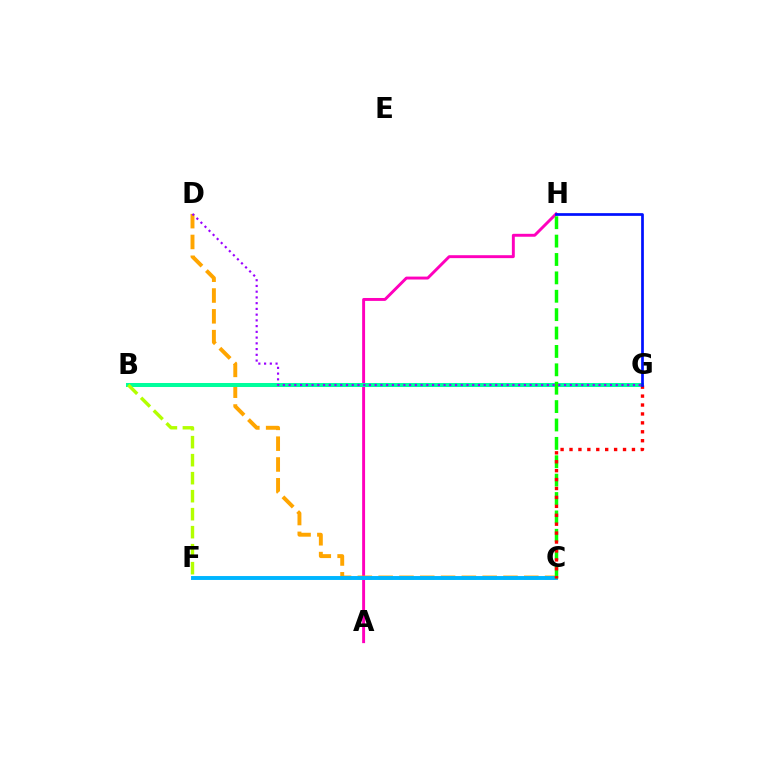{('A', 'H'): [{'color': '#ff00bd', 'line_style': 'solid', 'thickness': 2.11}], ('C', 'D'): [{'color': '#ffa500', 'line_style': 'dashed', 'thickness': 2.83}], ('C', 'F'): [{'color': '#00b5ff', 'line_style': 'solid', 'thickness': 2.82}], ('B', 'G'): [{'color': '#00ff9d', 'line_style': 'solid', 'thickness': 2.89}], ('C', 'H'): [{'color': '#08ff00', 'line_style': 'dashed', 'thickness': 2.5}], ('C', 'G'): [{'color': '#ff0000', 'line_style': 'dotted', 'thickness': 2.42}], ('G', 'H'): [{'color': '#0010ff', 'line_style': 'solid', 'thickness': 1.96}], ('D', 'G'): [{'color': '#9b00ff', 'line_style': 'dotted', 'thickness': 1.56}], ('B', 'F'): [{'color': '#b3ff00', 'line_style': 'dashed', 'thickness': 2.45}]}